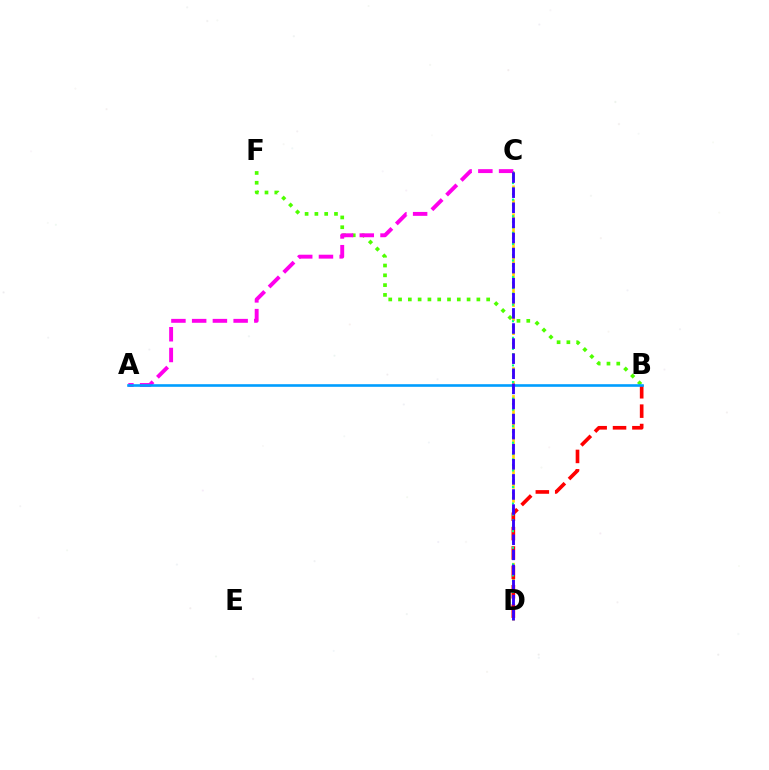{('C', 'D'): [{'color': '#ffd500', 'line_style': 'dashed', 'thickness': 1.9}, {'color': '#00ff86', 'line_style': 'dotted', 'thickness': 1.5}, {'color': '#3700ff', 'line_style': 'dashed', 'thickness': 2.05}], ('B', 'F'): [{'color': '#4fff00', 'line_style': 'dotted', 'thickness': 2.66}], ('B', 'D'): [{'color': '#ff0000', 'line_style': 'dashed', 'thickness': 2.63}], ('A', 'C'): [{'color': '#ff00ed', 'line_style': 'dashed', 'thickness': 2.82}], ('A', 'B'): [{'color': '#009eff', 'line_style': 'solid', 'thickness': 1.89}]}